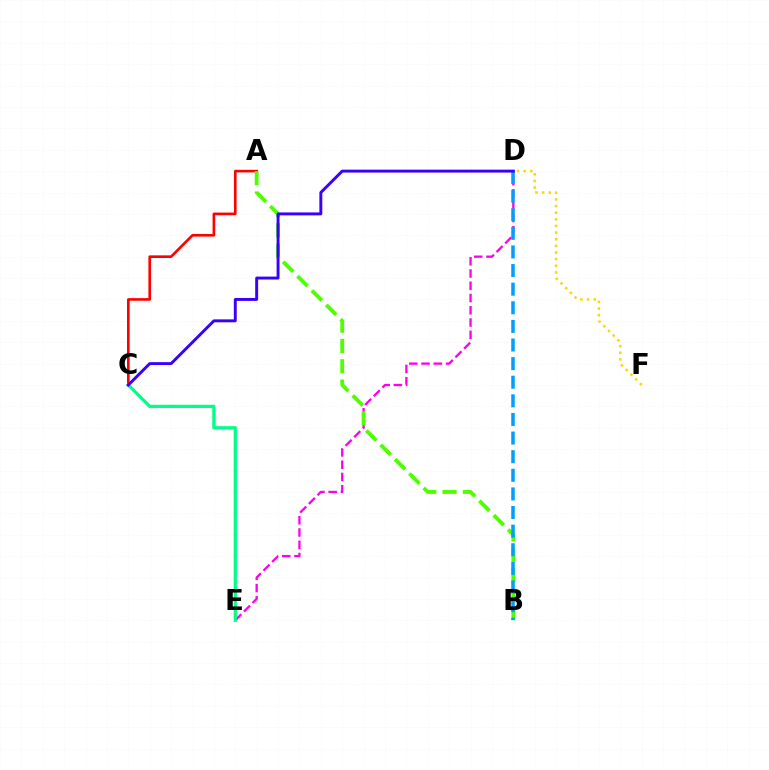{('D', 'E'): [{'color': '#ff00ed', 'line_style': 'dashed', 'thickness': 1.67}], ('A', 'C'): [{'color': '#ff0000', 'line_style': 'solid', 'thickness': 1.9}], ('A', 'B'): [{'color': '#4fff00', 'line_style': 'dashed', 'thickness': 2.76}], ('D', 'F'): [{'color': '#ffd500', 'line_style': 'dotted', 'thickness': 1.8}], ('C', 'E'): [{'color': '#00ff86', 'line_style': 'solid', 'thickness': 2.34}], ('B', 'D'): [{'color': '#009eff', 'line_style': 'dashed', 'thickness': 2.53}], ('C', 'D'): [{'color': '#3700ff', 'line_style': 'solid', 'thickness': 2.1}]}